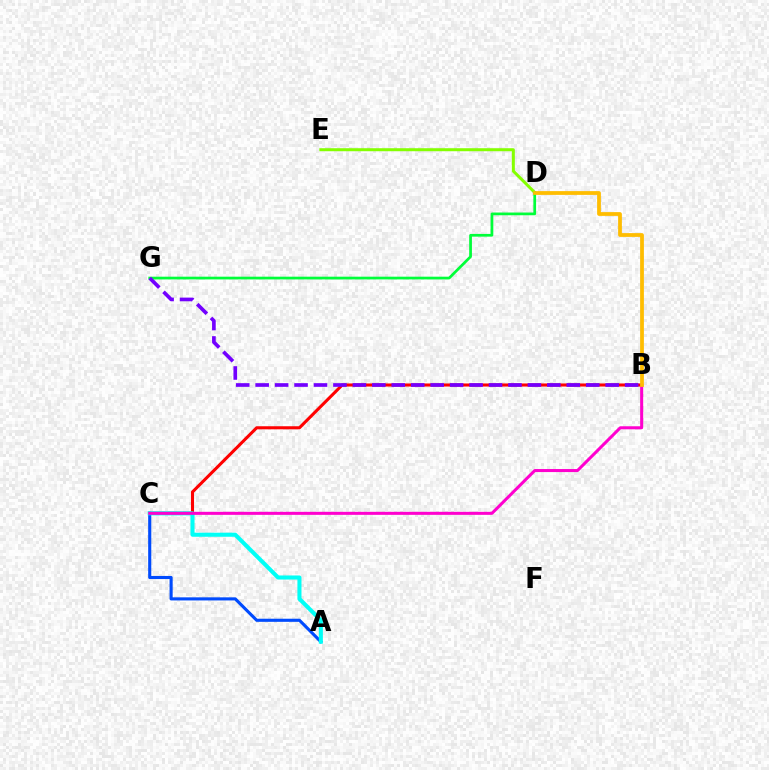{('B', 'C'): [{'color': '#ff0000', 'line_style': 'solid', 'thickness': 2.21}, {'color': '#ff00cf', 'line_style': 'solid', 'thickness': 2.18}], ('D', 'E'): [{'color': '#84ff00', 'line_style': 'solid', 'thickness': 2.17}], ('D', 'G'): [{'color': '#00ff39', 'line_style': 'solid', 'thickness': 1.96}], ('A', 'C'): [{'color': '#004bff', 'line_style': 'solid', 'thickness': 2.24}, {'color': '#00fff6', 'line_style': 'solid', 'thickness': 2.92}], ('B', 'G'): [{'color': '#7200ff', 'line_style': 'dashed', 'thickness': 2.64}], ('B', 'D'): [{'color': '#ffbd00', 'line_style': 'solid', 'thickness': 2.71}]}